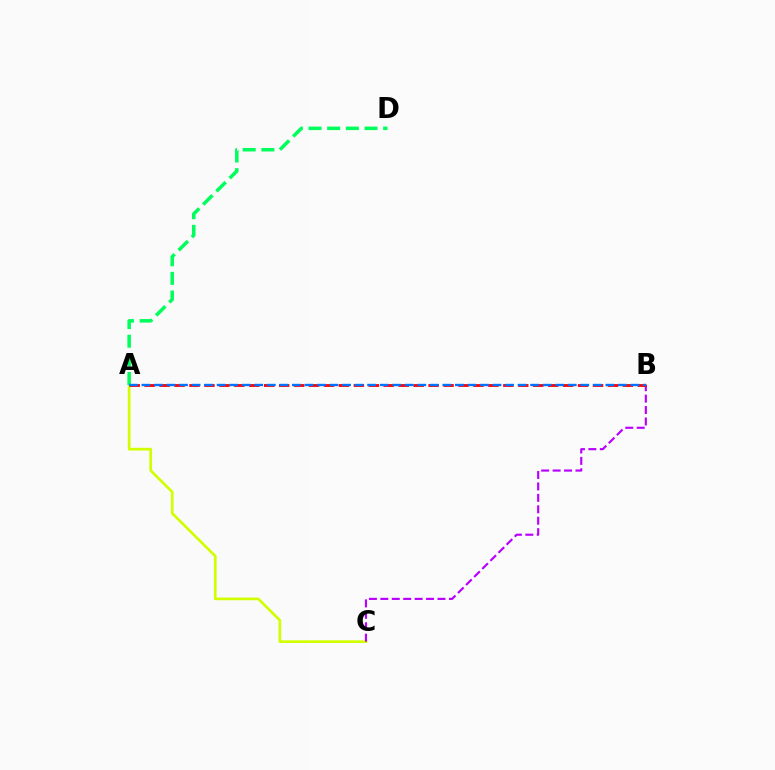{('A', 'C'): [{'color': '#d1ff00', 'line_style': 'solid', 'thickness': 1.94}], ('A', 'D'): [{'color': '#00ff5c', 'line_style': 'dashed', 'thickness': 2.53}], ('B', 'C'): [{'color': '#b900ff', 'line_style': 'dashed', 'thickness': 1.55}], ('A', 'B'): [{'color': '#ff0000', 'line_style': 'dashed', 'thickness': 2.03}, {'color': '#0074ff', 'line_style': 'dashed', 'thickness': 1.7}]}